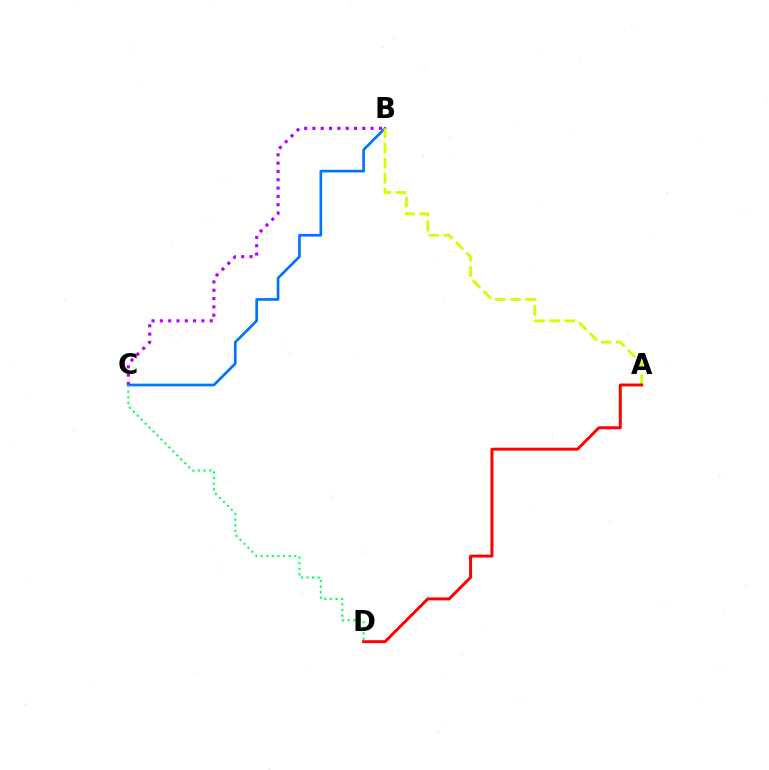{('B', 'C'): [{'color': '#0074ff', 'line_style': 'solid', 'thickness': 1.93}, {'color': '#b900ff', 'line_style': 'dotted', 'thickness': 2.26}], ('C', 'D'): [{'color': '#00ff5c', 'line_style': 'dotted', 'thickness': 1.52}], ('A', 'B'): [{'color': '#d1ff00', 'line_style': 'dashed', 'thickness': 2.05}], ('A', 'D'): [{'color': '#ff0000', 'line_style': 'solid', 'thickness': 2.12}]}